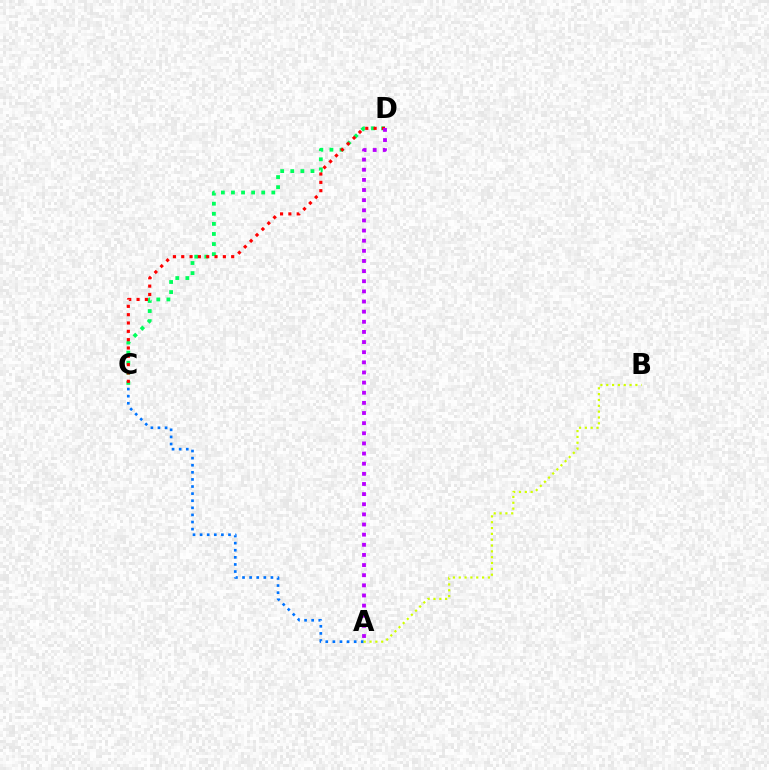{('A', 'C'): [{'color': '#0074ff', 'line_style': 'dotted', 'thickness': 1.93}], ('C', 'D'): [{'color': '#00ff5c', 'line_style': 'dotted', 'thickness': 2.74}, {'color': '#ff0000', 'line_style': 'dotted', 'thickness': 2.26}], ('A', 'B'): [{'color': '#d1ff00', 'line_style': 'dotted', 'thickness': 1.58}], ('A', 'D'): [{'color': '#b900ff', 'line_style': 'dotted', 'thickness': 2.75}]}